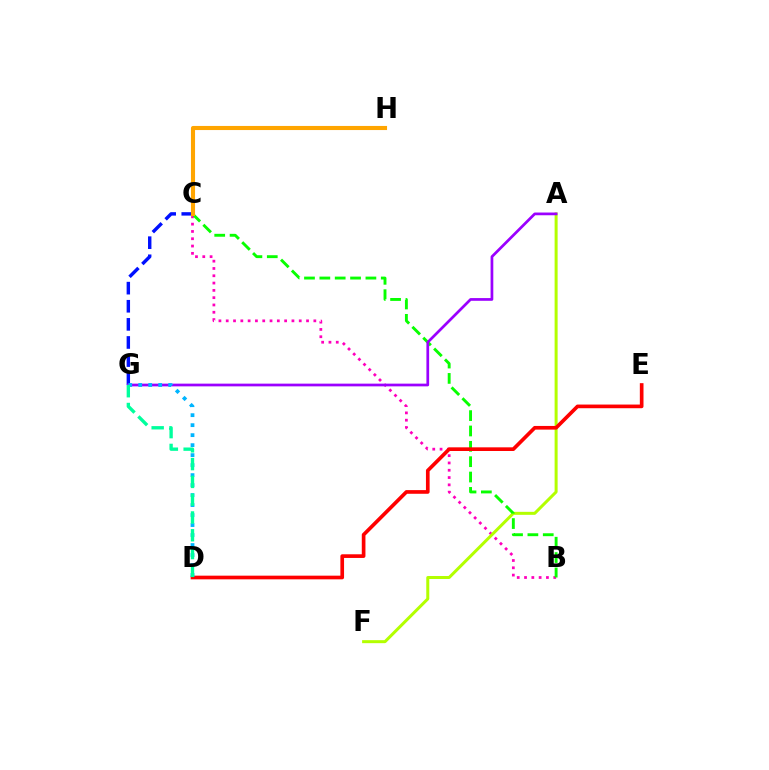{('C', 'G'): [{'color': '#0010ff', 'line_style': 'dashed', 'thickness': 2.46}], ('B', 'C'): [{'color': '#ff00bd', 'line_style': 'dotted', 'thickness': 1.98}, {'color': '#08ff00', 'line_style': 'dashed', 'thickness': 2.09}], ('A', 'F'): [{'color': '#b3ff00', 'line_style': 'solid', 'thickness': 2.16}], ('D', 'E'): [{'color': '#ff0000', 'line_style': 'solid', 'thickness': 2.64}], ('A', 'G'): [{'color': '#9b00ff', 'line_style': 'solid', 'thickness': 1.96}], ('D', 'G'): [{'color': '#00b5ff', 'line_style': 'dotted', 'thickness': 2.71}, {'color': '#00ff9d', 'line_style': 'dashed', 'thickness': 2.42}], ('C', 'H'): [{'color': '#ffa500', 'line_style': 'solid', 'thickness': 2.95}]}